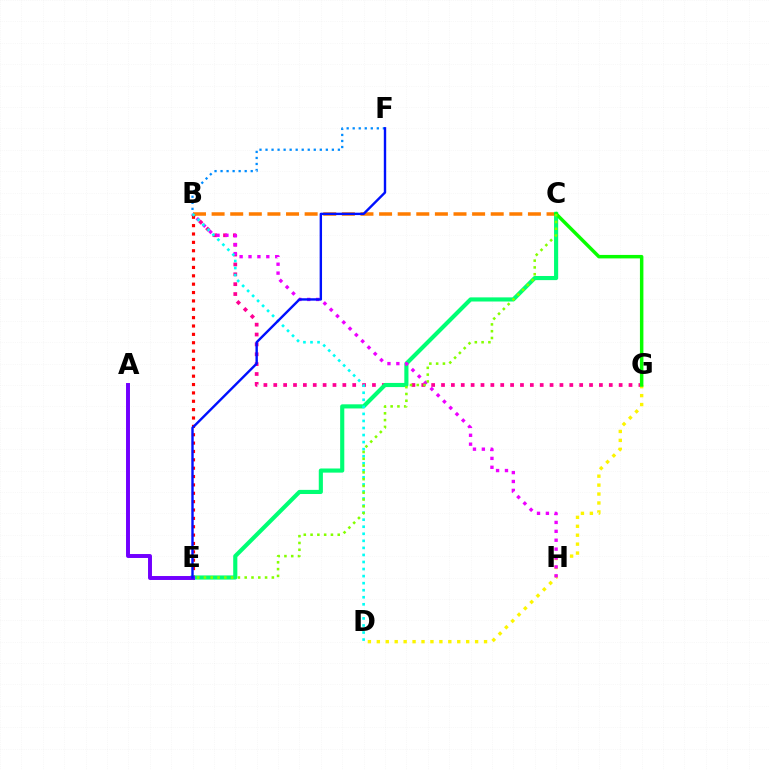{('B', 'G'): [{'color': '#ff0094', 'line_style': 'dotted', 'thickness': 2.68}], ('B', 'E'): [{'color': '#ff0000', 'line_style': 'dotted', 'thickness': 2.27}], ('B', 'C'): [{'color': '#ff7c00', 'line_style': 'dashed', 'thickness': 2.53}], ('D', 'G'): [{'color': '#fcf500', 'line_style': 'dotted', 'thickness': 2.43}], ('C', 'E'): [{'color': '#00ff74', 'line_style': 'solid', 'thickness': 2.97}, {'color': '#84ff00', 'line_style': 'dotted', 'thickness': 1.84}], ('B', 'H'): [{'color': '#ee00ff', 'line_style': 'dotted', 'thickness': 2.42}], ('C', 'G'): [{'color': '#08ff00', 'line_style': 'solid', 'thickness': 2.5}], ('A', 'E'): [{'color': '#7200ff', 'line_style': 'solid', 'thickness': 2.84}], ('B', 'D'): [{'color': '#00fff6', 'line_style': 'dotted', 'thickness': 1.92}], ('B', 'F'): [{'color': '#008cff', 'line_style': 'dotted', 'thickness': 1.64}], ('E', 'F'): [{'color': '#0010ff', 'line_style': 'solid', 'thickness': 1.73}]}